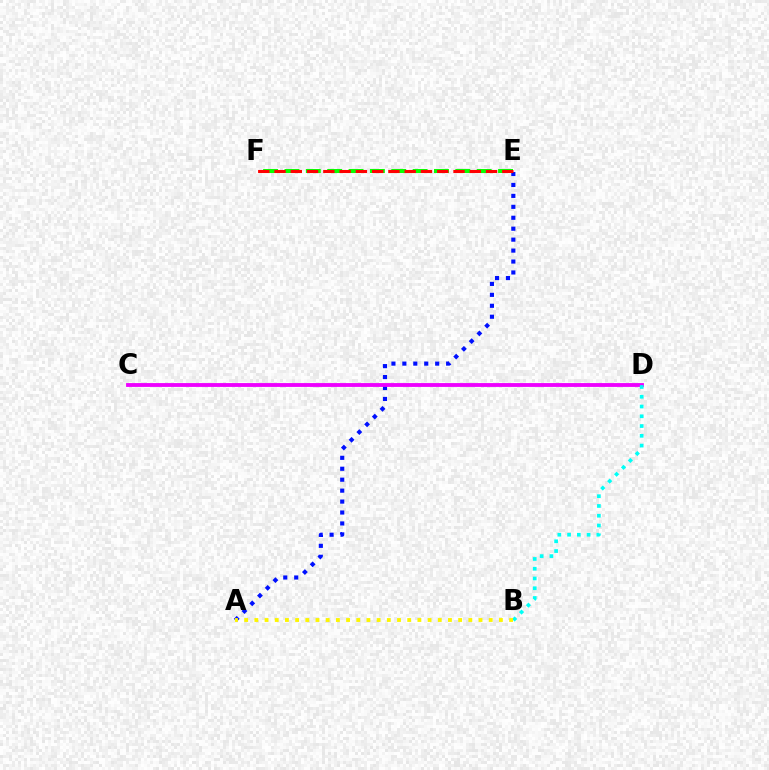{('E', 'F'): [{'color': '#08ff00', 'line_style': 'dashed', 'thickness': 2.9}, {'color': '#ff0000', 'line_style': 'dashed', 'thickness': 2.21}], ('A', 'E'): [{'color': '#0010ff', 'line_style': 'dotted', 'thickness': 2.97}], ('C', 'D'): [{'color': '#ee00ff', 'line_style': 'solid', 'thickness': 2.76}], ('B', 'D'): [{'color': '#00fff6', 'line_style': 'dotted', 'thickness': 2.65}], ('A', 'B'): [{'color': '#fcf500', 'line_style': 'dotted', 'thickness': 2.77}]}